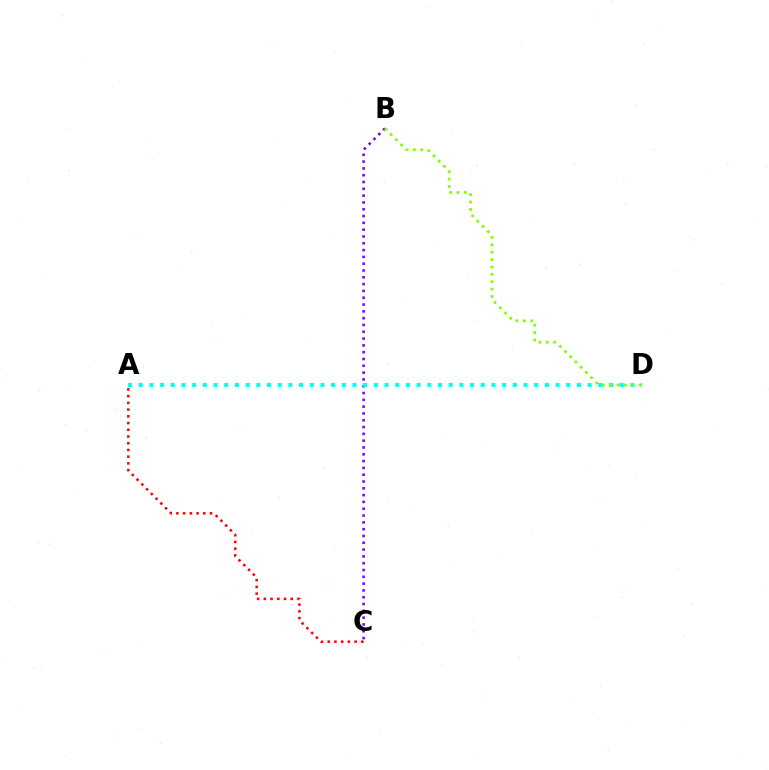{('B', 'C'): [{'color': '#7200ff', 'line_style': 'dotted', 'thickness': 1.85}], ('A', 'C'): [{'color': '#ff0000', 'line_style': 'dotted', 'thickness': 1.83}], ('A', 'D'): [{'color': '#00fff6', 'line_style': 'dotted', 'thickness': 2.9}], ('B', 'D'): [{'color': '#84ff00', 'line_style': 'dotted', 'thickness': 2.0}]}